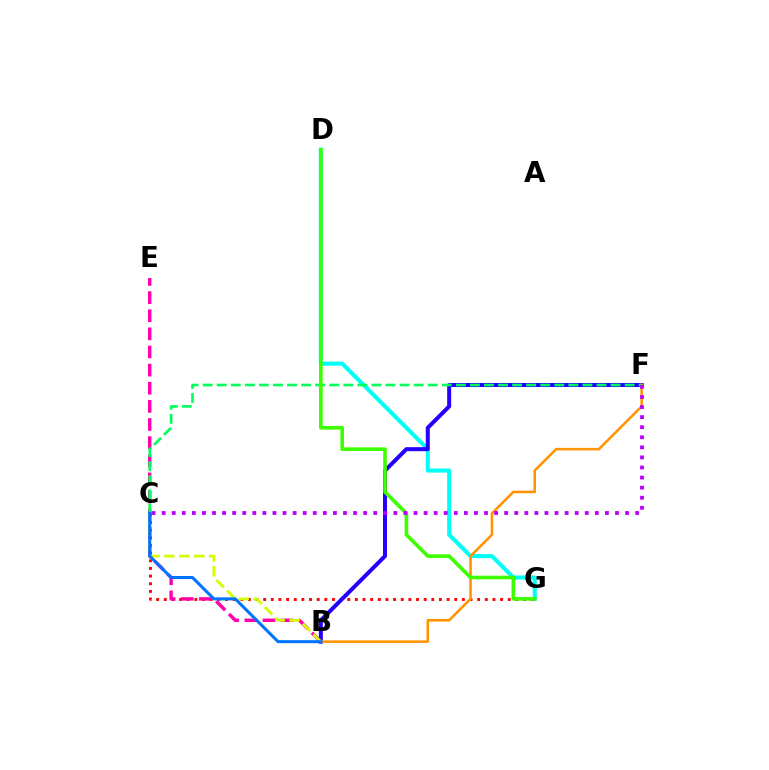{('C', 'G'): [{'color': '#ff0000', 'line_style': 'dotted', 'thickness': 2.08}], ('D', 'G'): [{'color': '#00fff6', 'line_style': 'solid', 'thickness': 2.92}, {'color': '#3dff00', 'line_style': 'solid', 'thickness': 2.61}], ('B', 'E'): [{'color': '#ff00ac', 'line_style': 'dashed', 'thickness': 2.46}], ('B', 'F'): [{'color': '#2500ff', 'line_style': 'solid', 'thickness': 2.89}, {'color': '#ff9400', 'line_style': 'solid', 'thickness': 1.84}], ('C', 'F'): [{'color': '#00ff5c', 'line_style': 'dashed', 'thickness': 1.91}, {'color': '#b900ff', 'line_style': 'dotted', 'thickness': 2.74}], ('B', 'C'): [{'color': '#d1ff00', 'line_style': 'dashed', 'thickness': 2.03}, {'color': '#0074ff', 'line_style': 'solid', 'thickness': 2.19}]}